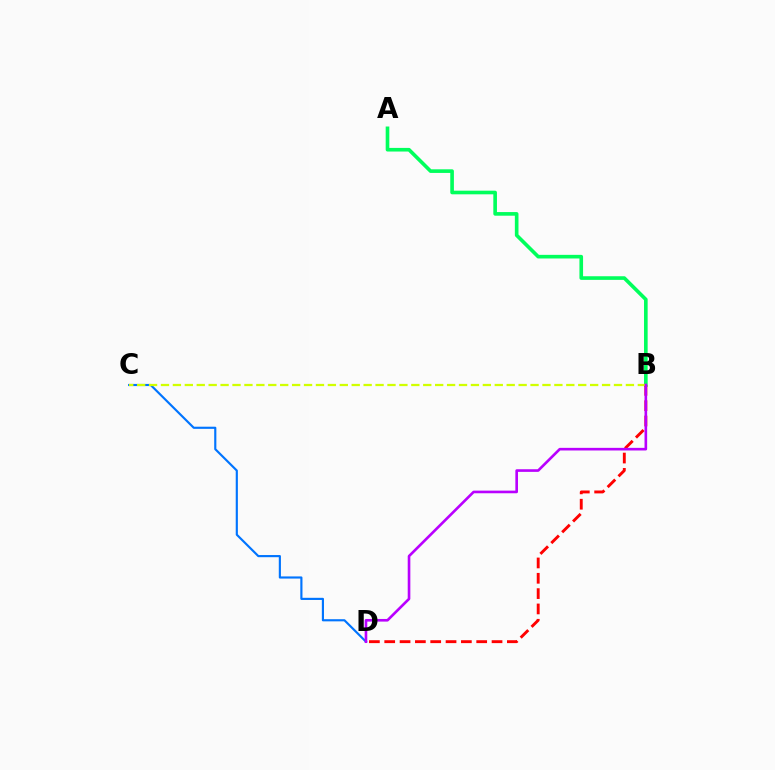{('A', 'B'): [{'color': '#00ff5c', 'line_style': 'solid', 'thickness': 2.61}], ('B', 'D'): [{'color': '#ff0000', 'line_style': 'dashed', 'thickness': 2.08}, {'color': '#b900ff', 'line_style': 'solid', 'thickness': 1.9}], ('C', 'D'): [{'color': '#0074ff', 'line_style': 'solid', 'thickness': 1.55}], ('B', 'C'): [{'color': '#d1ff00', 'line_style': 'dashed', 'thickness': 1.62}]}